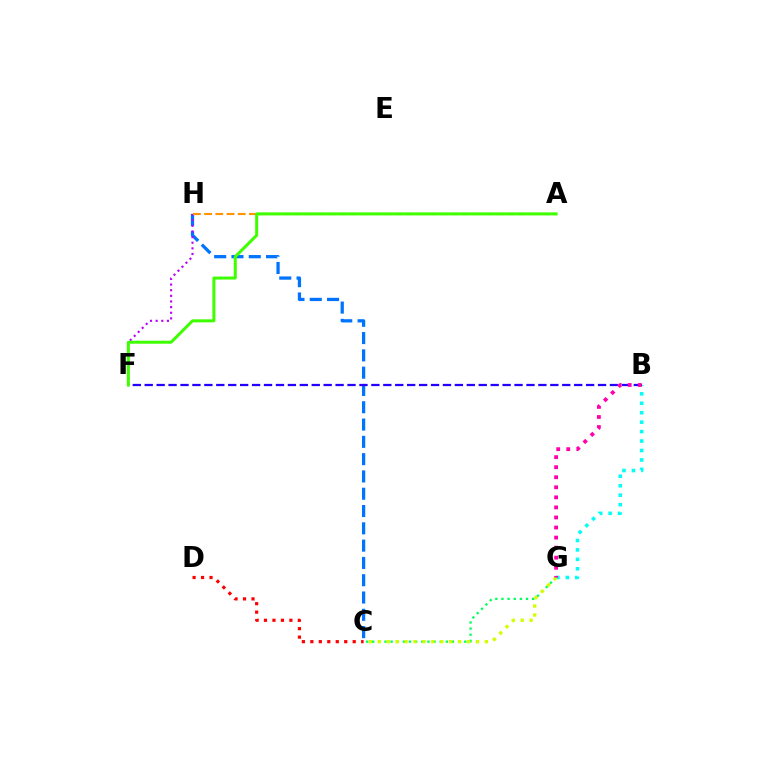{('C', 'H'): [{'color': '#0074ff', 'line_style': 'dashed', 'thickness': 2.35}], ('F', 'H'): [{'color': '#b900ff', 'line_style': 'dotted', 'thickness': 1.53}], ('B', 'G'): [{'color': '#00fff6', 'line_style': 'dotted', 'thickness': 2.57}, {'color': '#ff00ac', 'line_style': 'dotted', 'thickness': 2.73}], ('C', 'G'): [{'color': '#00ff5c', 'line_style': 'dotted', 'thickness': 1.67}, {'color': '#d1ff00', 'line_style': 'dotted', 'thickness': 2.43}], ('A', 'H'): [{'color': '#ff9400', 'line_style': 'dashed', 'thickness': 1.52}], ('B', 'F'): [{'color': '#2500ff', 'line_style': 'dashed', 'thickness': 1.62}], ('A', 'F'): [{'color': '#3dff00', 'line_style': 'solid', 'thickness': 2.16}], ('C', 'D'): [{'color': '#ff0000', 'line_style': 'dotted', 'thickness': 2.3}]}